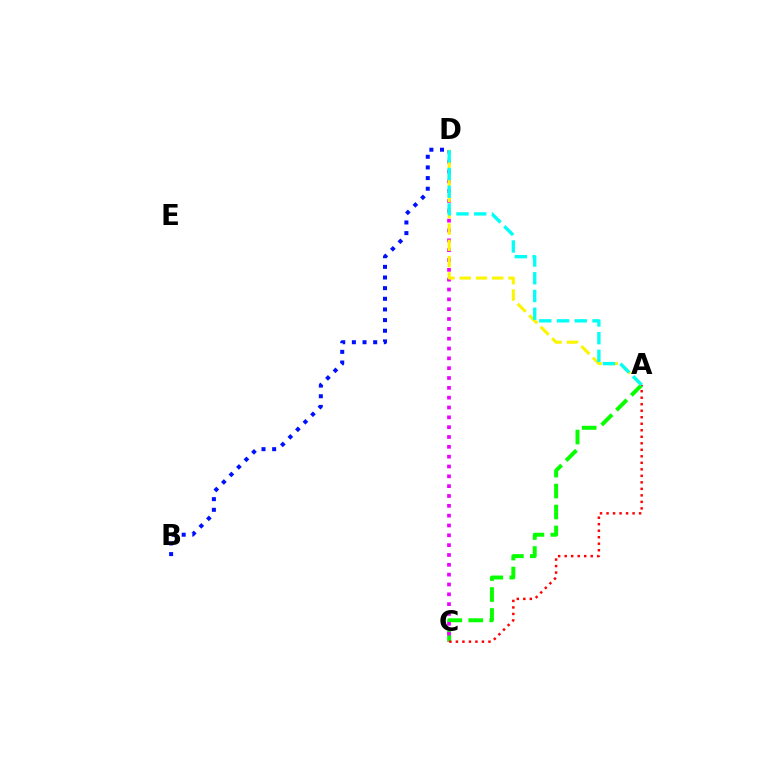{('A', 'C'): [{'color': '#08ff00', 'line_style': 'dashed', 'thickness': 2.85}, {'color': '#ff0000', 'line_style': 'dotted', 'thickness': 1.77}], ('B', 'D'): [{'color': '#0010ff', 'line_style': 'dotted', 'thickness': 2.89}], ('C', 'D'): [{'color': '#ee00ff', 'line_style': 'dotted', 'thickness': 2.67}], ('A', 'D'): [{'color': '#fcf500', 'line_style': 'dashed', 'thickness': 2.21}, {'color': '#00fff6', 'line_style': 'dashed', 'thickness': 2.41}]}